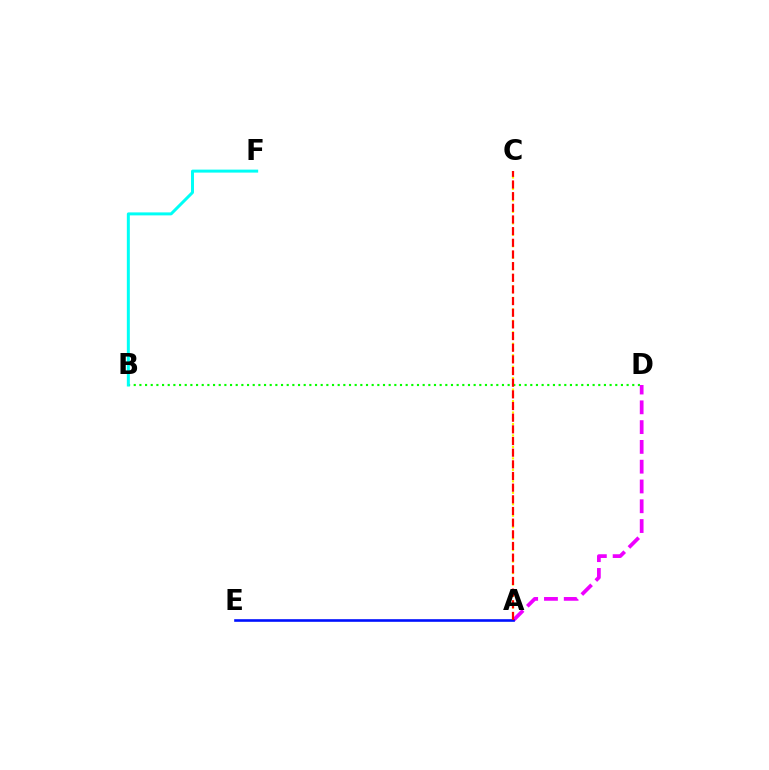{('B', 'D'): [{'color': '#08ff00', 'line_style': 'dotted', 'thickness': 1.54}], ('A', 'C'): [{'color': '#fcf500', 'line_style': 'dotted', 'thickness': 1.56}, {'color': '#ff0000', 'line_style': 'dashed', 'thickness': 1.58}], ('A', 'D'): [{'color': '#ee00ff', 'line_style': 'dashed', 'thickness': 2.69}], ('B', 'F'): [{'color': '#00fff6', 'line_style': 'solid', 'thickness': 2.15}], ('A', 'E'): [{'color': '#0010ff', 'line_style': 'solid', 'thickness': 1.89}]}